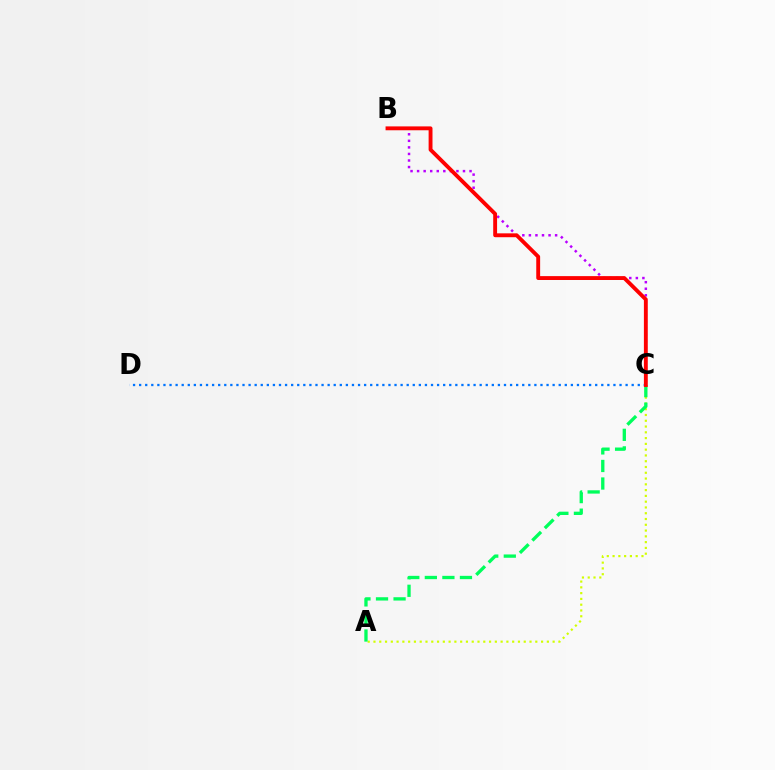{('A', 'C'): [{'color': '#d1ff00', 'line_style': 'dotted', 'thickness': 1.57}, {'color': '#00ff5c', 'line_style': 'dashed', 'thickness': 2.38}], ('B', 'C'): [{'color': '#b900ff', 'line_style': 'dotted', 'thickness': 1.78}, {'color': '#ff0000', 'line_style': 'solid', 'thickness': 2.79}], ('C', 'D'): [{'color': '#0074ff', 'line_style': 'dotted', 'thickness': 1.65}]}